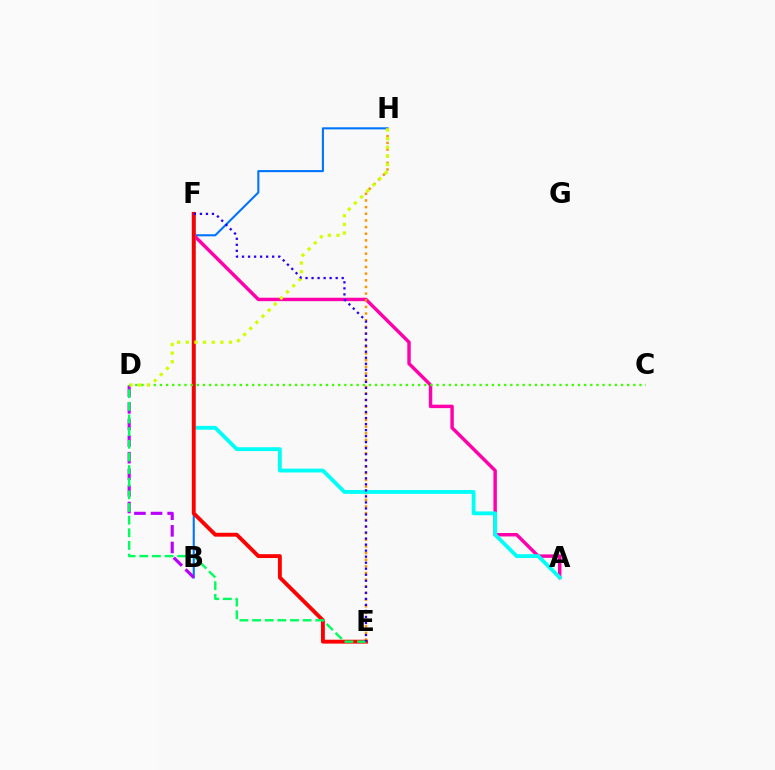{('B', 'H'): [{'color': '#0074ff', 'line_style': 'solid', 'thickness': 1.51}], ('A', 'F'): [{'color': '#ff00ac', 'line_style': 'solid', 'thickness': 2.47}, {'color': '#00fff6', 'line_style': 'solid', 'thickness': 2.77}], ('E', 'H'): [{'color': '#ff9400', 'line_style': 'dotted', 'thickness': 1.81}], ('E', 'F'): [{'color': '#ff0000', 'line_style': 'solid', 'thickness': 2.79}, {'color': '#2500ff', 'line_style': 'dotted', 'thickness': 1.64}], ('B', 'D'): [{'color': '#b900ff', 'line_style': 'dashed', 'thickness': 2.26}], ('C', 'D'): [{'color': '#3dff00', 'line_style': 'dotted', 'thickness': 1.67}], ('D', 'H'): [{'color': '#d1ff00', 'line_style': 'dotted', 'thickness': 2.35}], ('D', 'E'): [{'color': '#00ff5c', 'line_style': 'dashed', 'thickness': 1.72}]}